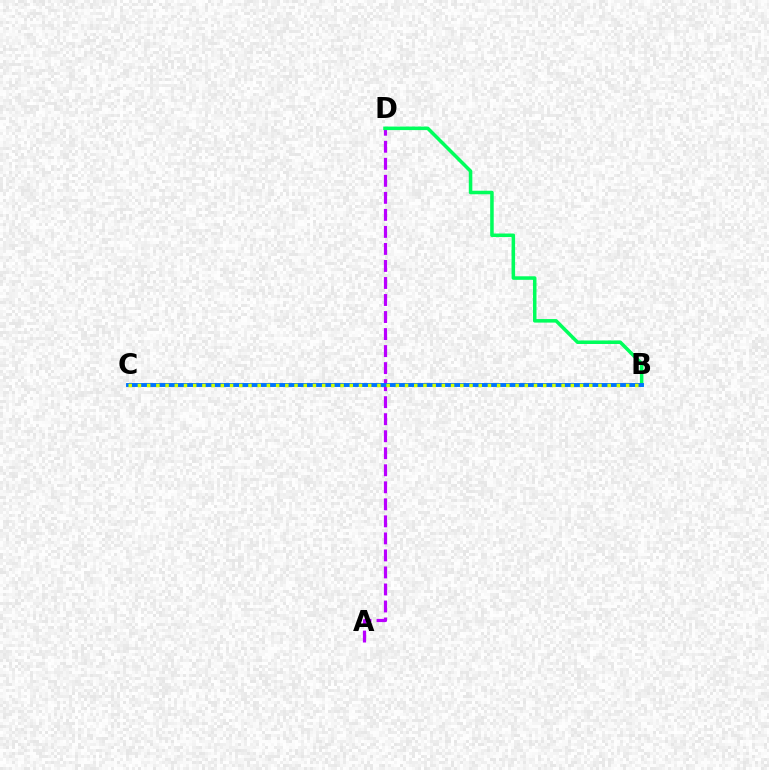{('A', 'D'): [{'color': '#b900ff', 'line_style': 'dashed', 'thickness': 2.31}], ('B', 'D'): [{'color': '#00ff5c', 'line_style': 'solid', 'thickness': 2.54}], ('B', 'C'): [{'color': '#ff0000', 'line_style': 'solid', 'thickness': 1.7}, {'color': '#0074ff', 'line_style': 'solid', 'thickness': 2.81}, {'color': '#d1ff00', 'line_style': 'dotted', 'thickness': 2.5}]}